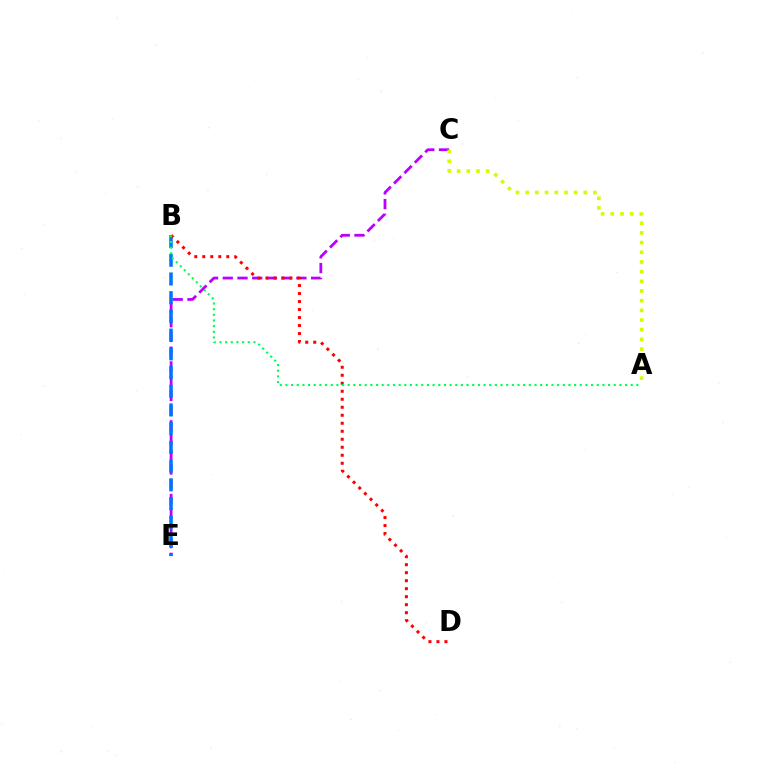{('C', 'E'): [{'color': '#b900ff', 'line_style': 'dashed', 'thickness': 2.0}], ('B', 'E'): [{'color': '#0074ff', 'line_style': 'dashed', 'thickness': 2.54}], ('B', 'D'): [{'color': '#ff0000', 'line_style': 'dotted', 'thickness': 2.17}], ('A', 'B'): [{'color': '#00ff5c', 'line_style': 'dotted', 'thickness': 1.54}], ('A', 'C'): [{'color': '#d1ff00', 'line_style': 'dotted', 'thickness': 2.63}]}